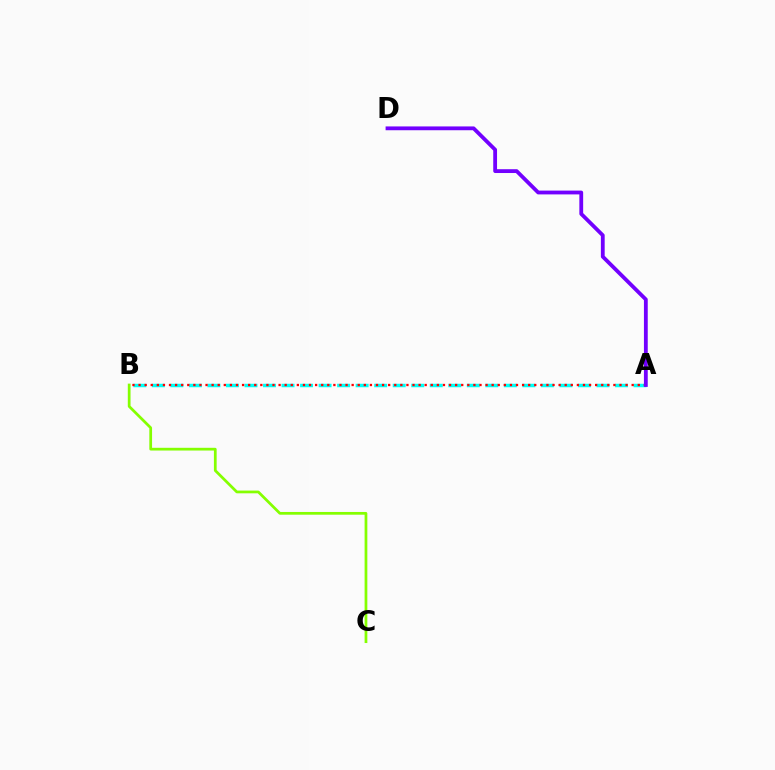{('B', 'C'): [{'color': '#84ff00', 'line_style': 'solid', 'thickness': 1.97}], ('A', 'B'): [{'color': '#00fff6', 'line_style': 'dashed', 'thickness': 2.52}, {'color': '#ff0000', 'line_style': 'dotted', 'thickness': 1.65}], ('A', 'D'): [{'color': '#7200ff', 'line_style': 'solid', 'thickness': 2.74}]}